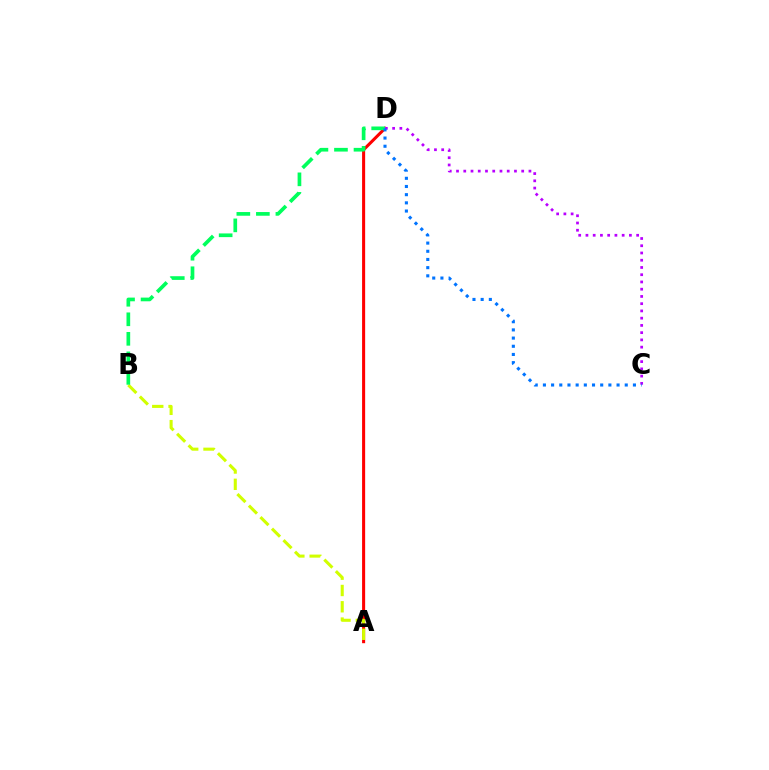{('A', 'D'): [{'color': '#ff0000', 'line_style': 'solid', 'thickness': 2.2}], ('A', 'B'): [{'color': '#d1ff00', 'line_style': 'dashed', 'thickness': 2.21}], ('B', 'D'): [{'color': '#00ff5c', 'line_style': 'dashed', 'thickness': 2.65}], ('C', 'D'): [{'color': '#b900ff', 'line_style': 'dotted', 'thickness': 1.97}, {'color': '#0074ff', 'line_style': 'dotted', 'thickness': 2.22}]}